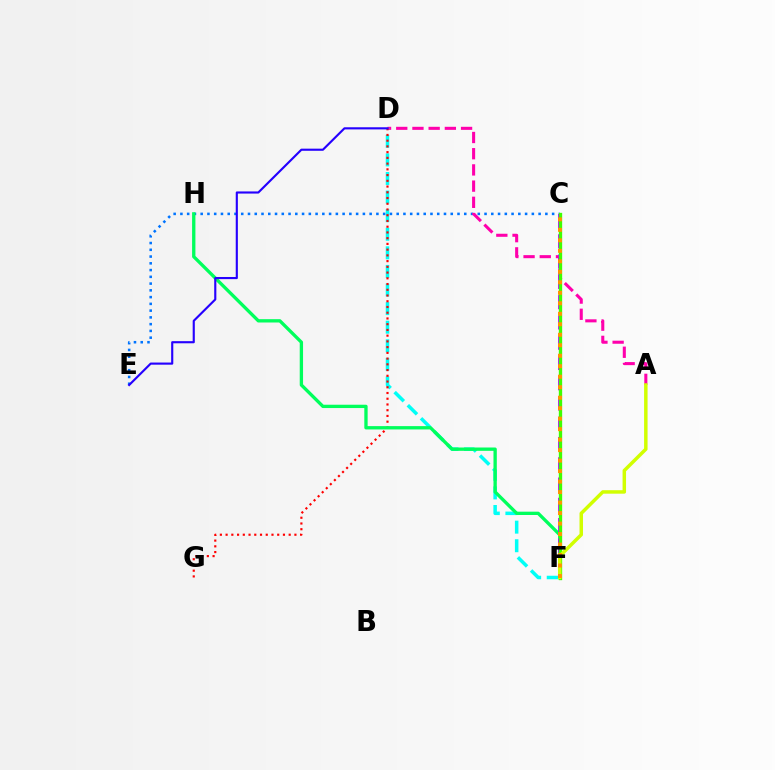{('C', 'E'): [{'color': '#0074ff', 'line_style': 'dotted', 'thickness': 1.84}], ('A', 'D'): [{'color': '#ff00ac', 'line_style': 'dashed', 'thickness': 2.2}], ('D', 'F'): [{'color': '#00fff6', 'line_style': 'dashed', 'thickness': 2.53}], ('D', 'G'): [{'color': '#ff0000', 'line_style': 'dotted', 'thickness': 1.56}], ('F', 'H'): [{'color': '#00ff5c', 'line_style': 'solid', 'thickness': 2.39}], ('C', 'F'): [{'color': '#b900ff', 'line_style': 'dashed', 'thickness': 2.75}, {'color': '#3dff00', 'line_style': 'solid', 'thickness': 2.4}, {'color': '#ff9400', 'line_style': 'dotted', 'thickness': 2.85}], ('A', 'F'): [{'color': '#d1ff00', 'line_style': 'solid', 'thickness': 2.5}], ('D', 'E'): [{'color': '#2500ff', 'line_style': 'solid', 'thickness': 1.54}]}